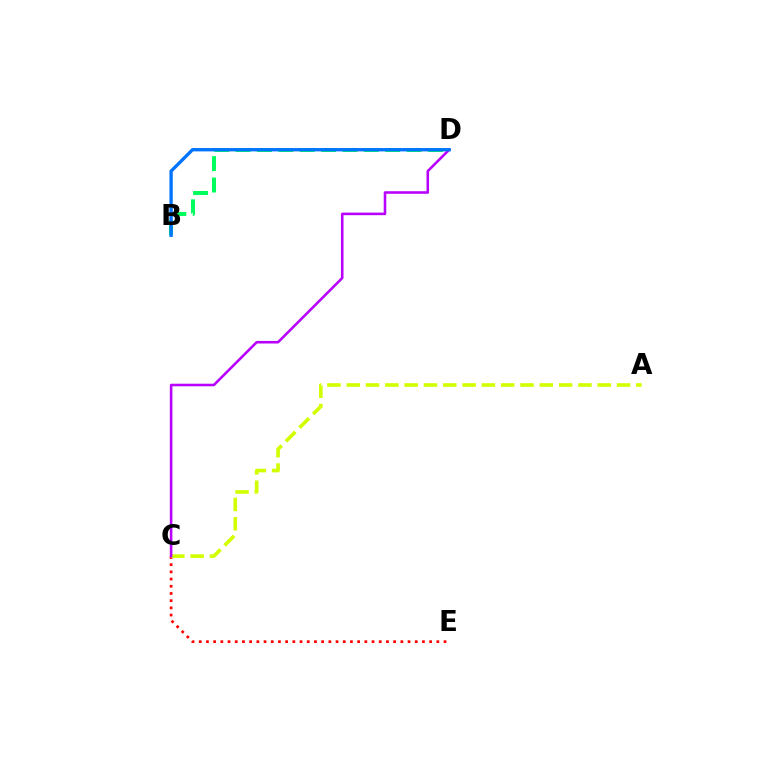{('C', 'E'): [{'color': '#ff0000', 'line_style': 'dotted', 'thickness': 1.96}], ('B', 'D'): [{'color': '#00ff5c', 'line_style': 'dashed', 'thickness': 2.9}, {'color': '#0074ff', 'line_style': 'solid', 'thickness': 2.4}], ('A', 'C'): [{'color': '#d1ff00', 'line_style': 'dashed', 'thickness': 2.62}], ('C', 'D'): [{'color': '#b900ff', 'line_style': 'solid', 'thickness': 1.85}]}